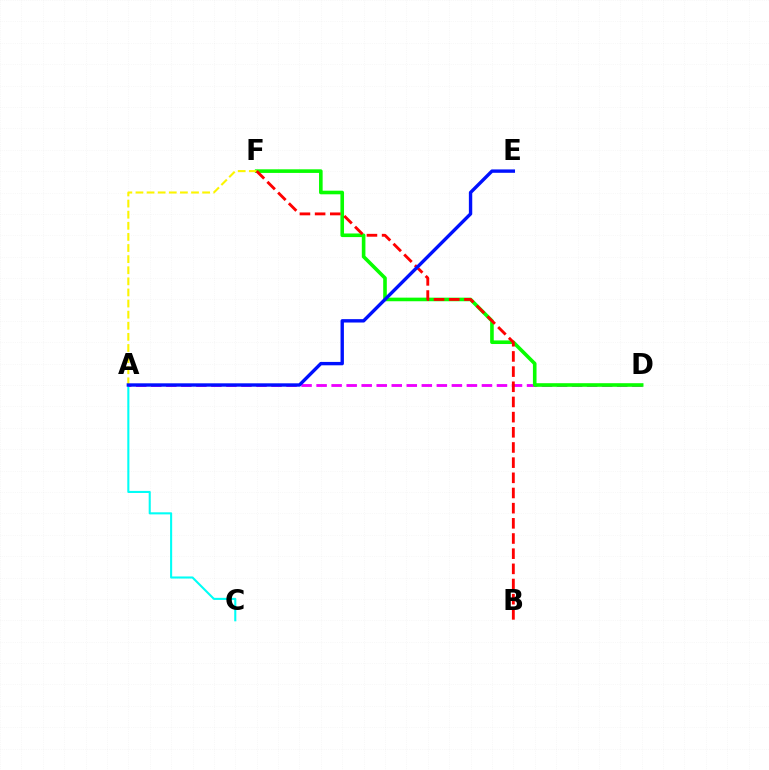{('A', 'C'): [{'color': '#00fff6', 'line_style': 'solid', 'thickness': 1.5}], ('A', 'D'): [{'color': '#ee00ff', 'line_style': 'dashed', 'thickness': 2.04}], ('D', 'F'): [{'color': '#08ff00', 'line_style': 'solid', 'thickness': 2.6}], ('A', 'F'): [{'color': '#fcf500', 'line_style': 'dashed', 'thickness': 1.51}], ('B', 'F'): [{'color': '#ff0000', 'line_style': 'dashed', 'thickness': 2.06}], ('A', 'E'): [{'color': '#0010ff', 'line_style': 'solid', 'thickness': 2.43}]}